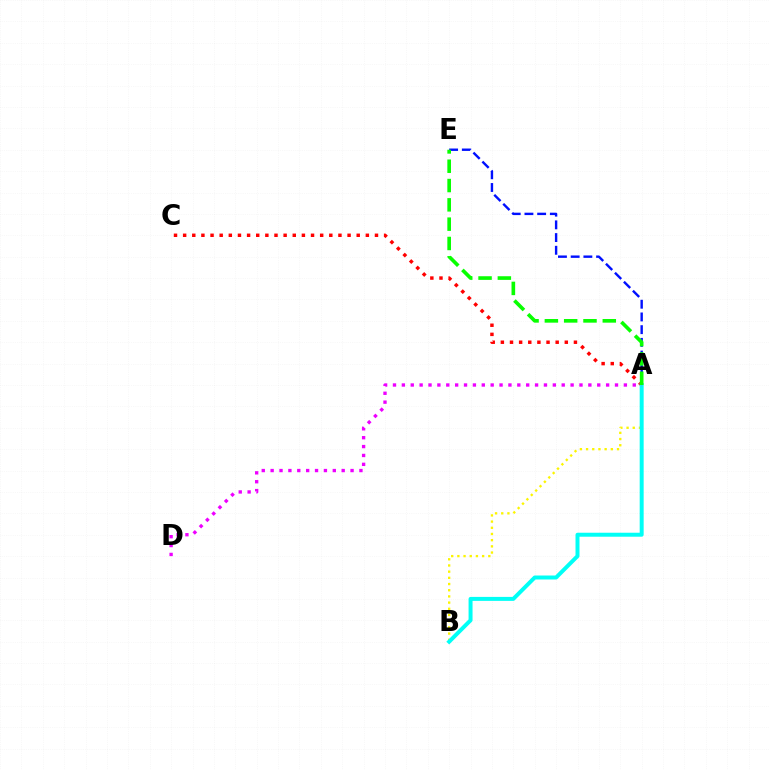{('A', 'B'): [{'color': '#fcf500', 'line_style': 'dotted', 'thickness': 1.68}, {'color': '#00fff6', 'line_style': 'solid', 'thickness': 2.86}], ('A', 'C'): [{'color': '#ff0000', 'line_style': 'dotted', 'thickness': 2.48}], ('A', 'E'): [{'color': '#0010ff', 'line_style': 'dashed', 'thickness': 1.73}, {'color': '#08ff00', 'line_style': 'dashed', 'thickness': 2.62}], ('A', 'D'): [{'color': '#ee00ff', 'line_style': 'dotted', 'thickness': 2.41}]}